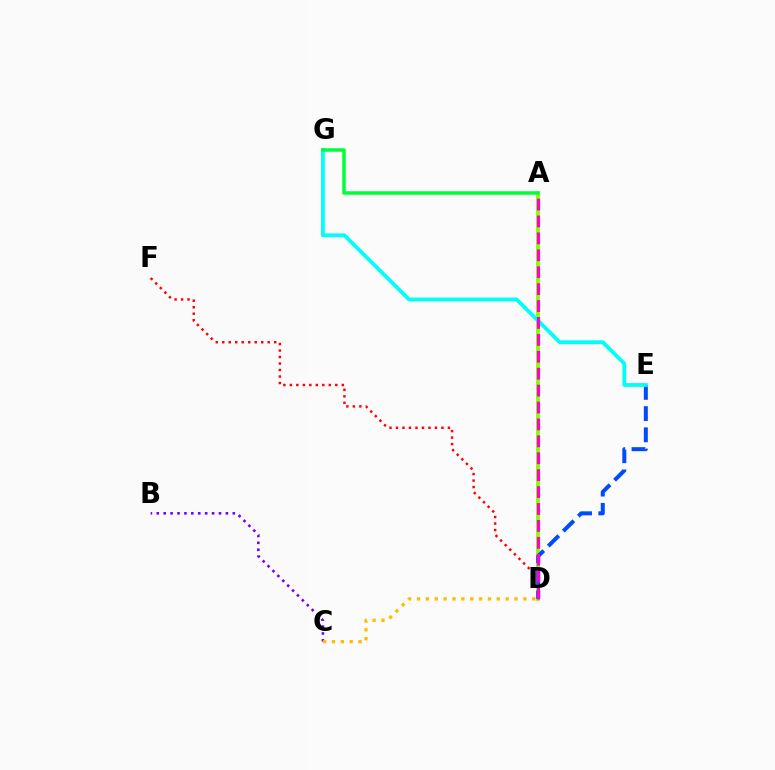{('D', 'F'): [{'color': '#ff0000', 'line_style': 'dotted', 'thickness': 1.76}], ('A', 'D'): [{'color': '#84ff00', 'line_style': 'solid', 'thickness': 2.74}, {'color': '#ff00cf', 'line_style': 'dashed', 'thickness': 2.3}], ('D', 'E'): [{'color': '#004bff', 'line_style': 'dashed', 'thickness': 2.88}], ('E', 'G'): [{'color': '#00fff6', 'line_style': 'solid', 'thickness': 2.74}], ('B', 'C'): [{'color': '#7200ff', 'line_style': 'dotted', 'thickness': 1.88}], ('C', 'D'): [{'color': '#ffbd00', 'line_style': 'dotted', 'thickness': 2.41}], ('A', 'G'): [{'color': '#00ff39', 'line_style': 'solid', 'thickness': 2.52}]}